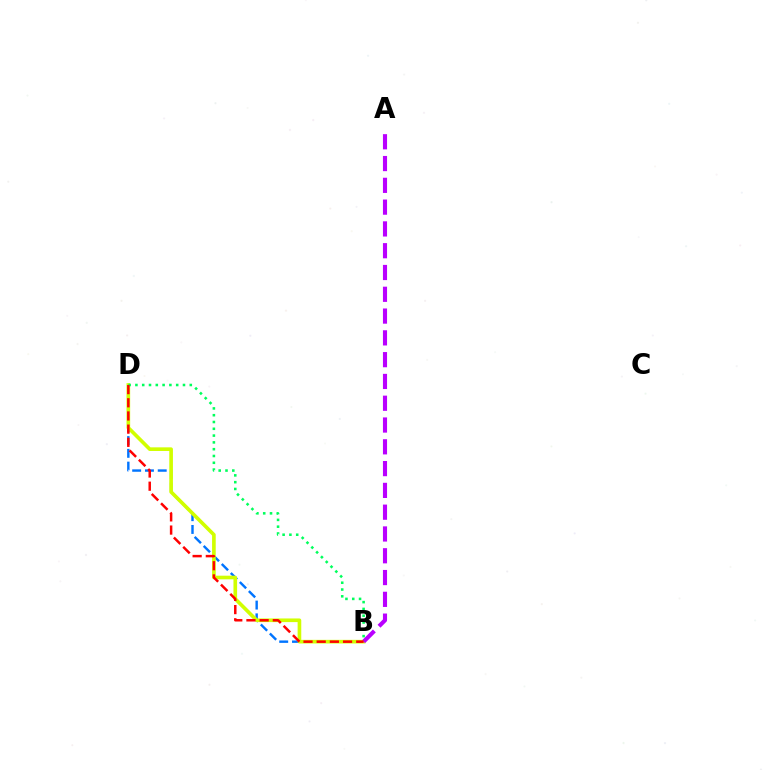{('B', 'D'): [{'color': '#0074ff', 'line_style': 'dashed', 'thickness': 1.74}, {'color': '#d1ff00', 'line_style': 'solid', 'thickness': 2.62}, {'color': '#00ff5c', 'line_style': 'dotted', 'thickness': 1.85}, {'color': '#ff0000', 'line_style': 'dashed', 'thickness': 1.79}], ('A', 'B'): [{'color': '#b900ff', 'line_style': 'dashed', 'thickness': 2.96}]}